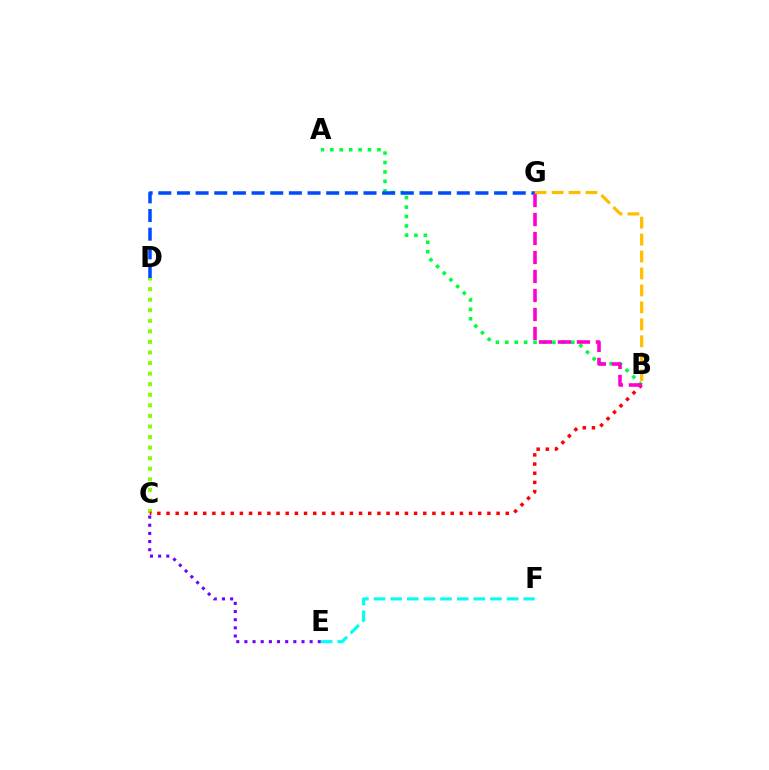{('A', 'B'): [{'color': '#00ff39', 'line_style': 'dotted', 'thickness': 2.56}], ('D', 'G'): [{'color': '#004bff', 'line_style': 'dashed', 'thickness': 2.53}], ('B', 'G'): [{'color': '#ffbd00', 'line_style': 'dashed', 'thickness': 2.3}, {'color': '#ff00cf', 'line_style': 'dashed', 'thickness': 2.58}], ('C', 'D'): [{'color': '#84ff00', 'line_style': 'dotted', 'thickness': 2.87}], ('C', 'E'): [{'color': '#7200ff', 'line_style': 'dotted', 'thickness': 2.22}], ('B', 'C'): [{'color': '#ff0000', 'line_style': 'dotted', 'thickness': 2.49}], ('E', 'F'): [{'color': '#00fff6', 'line_style': 'dashed', 'thickness': 2.26}]}